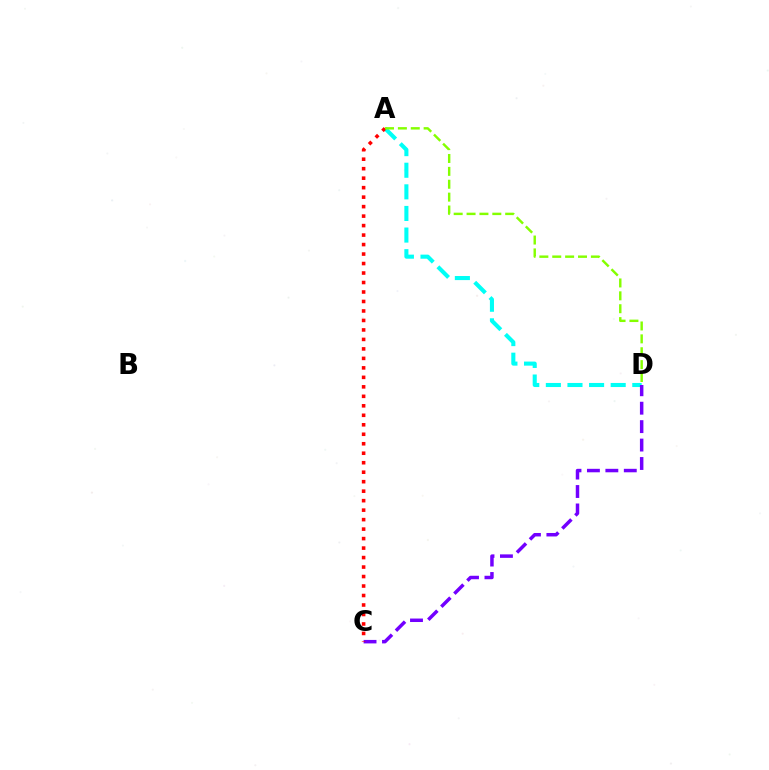{('A', 'D'): [{'color': '#00fff6', 'line_style': 'dashed', 'thickness': 2.94}, {'color': '#84ff00', 'line_style': 'dashed', 'thickness': 1.75}], ('C', 'D'): [{'color': '#7200ff', 'line_style': 'dashed', 'thickness': 2.5}], ('A', 'C'): [{'color': '#ff0000', 'line_style': 'dotted', 'thickness': 2.58}]}